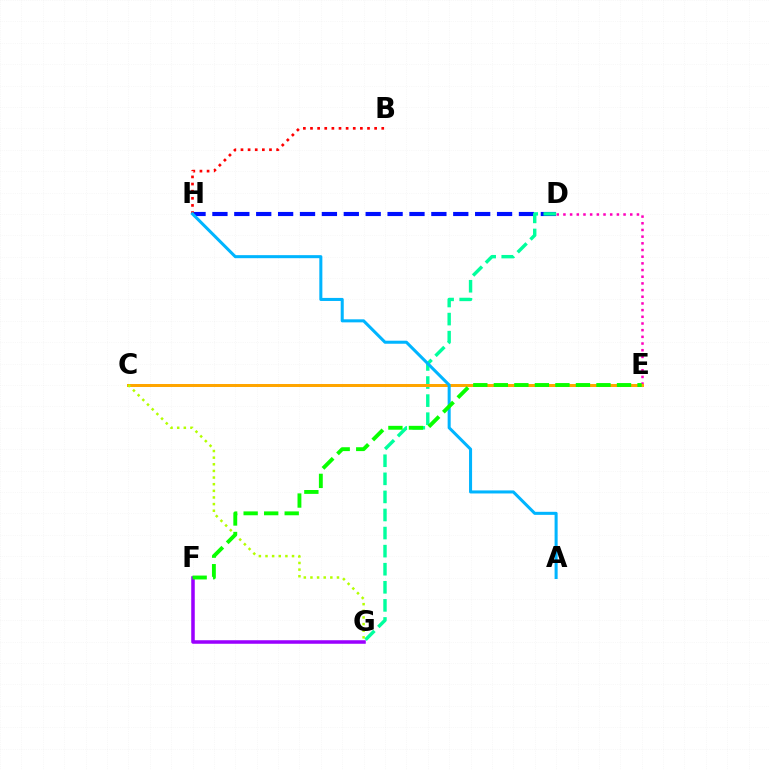{('D', 'E'): [{'color': '#ff00bd', 'line_style': 'dotted', 'thickness': 1.82}], ('D', 'H'): [{'color': '#0010ff', 'line_style': 'dashed', 'thickness': 2.97}], ('B', 'H'): [{'color': '#ff0000', 'line_style': 'dotted', 'thickness': 1.94}], ('D', 'G'): [{'color': '#00ff9d', 'line_style': 'dashed', 'thickness': 2.46}], ('C', 'E'): [{'color': '#ffa500', 'line_style': 'solid', 'thickness': 2.16}], ('F', 'G'): [{'color': '#9b00ff', 'line_style': 'solid', 'thickness': 2.54}], ('A', 'H'): [{'color': '#00b5ff', 'line_style': 'solid', 'thickness': 2.19}], ('C', 'G'): [{'color': '#b3ff00', 'line_style': 'dotted', 'thickness': 1.8}], ('E', 'F'): [{'color': '#08ff00', 'line_style': 'dashed', 'thickness': 2.79}]}